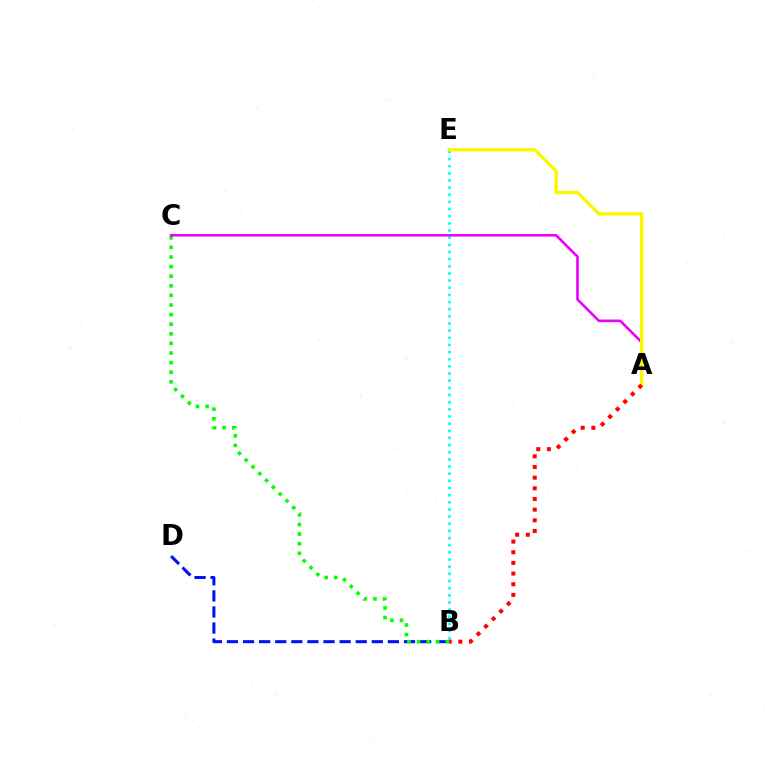{('B', 'D'): [{'color': '#0010ff', 'line_style': 'dashed', 'thickness': 2.19}], ('B', 'E'): [{'color': '#00fff6', 'line_style': 'dotted', 'thickness': 1.94}], ('B', 'C'): [{'color': '#08ff00', 'line_style': 'dotted', 'thickness': 2.61}], ('A', 'C'): [{'color': '#ee00ff', 'line_style': 'solid', 'thickness': 1.88}], ('A', 'E'): [{'color': '#fcf500', 'line_style': 'solid', 'thickness': 2.43}], ('A', 'B'): [{'color': '#ff0000', 'line_style': 'dotted', 'thickness': 2.9}]}